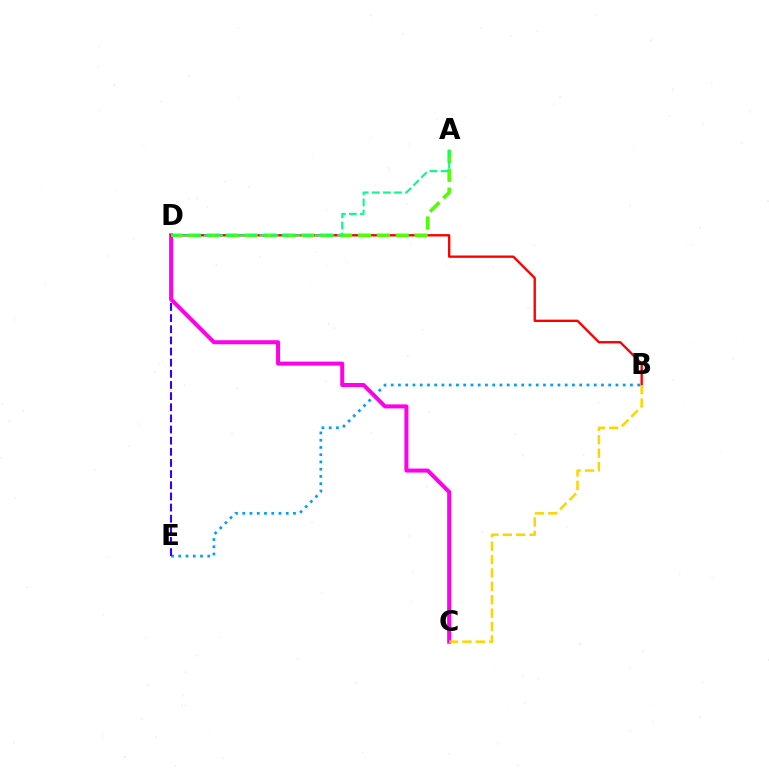{('B', 'E'): [{'color': '#009eff', 'line_style': 'dotted', 'thickness': 1.97}], ('D', 'E'): [{'color': '#3700ff', 'line_style': 'dashed', 'thickness': 1.51}], ('C', 'D'): [{'color': '#ff00ed', 'line_style': 'solid', 'thickness': 2.9}], ('B', 'D'): [{'color': '#ff0000', 'line_style': 'solid', 'thickness': 1.7}], ('B', 'C'): [{'color': '#ffd500', 'line_style': 'dashed', 'thickness': 1.82}], ('A', 'D'): [{'color': '#4fff00', 'line_style': 'dashed', 'thickness': 2.57}, {'color': '#00ff86', 'line_style': 'dashed', 'thickness': 1.51}]}